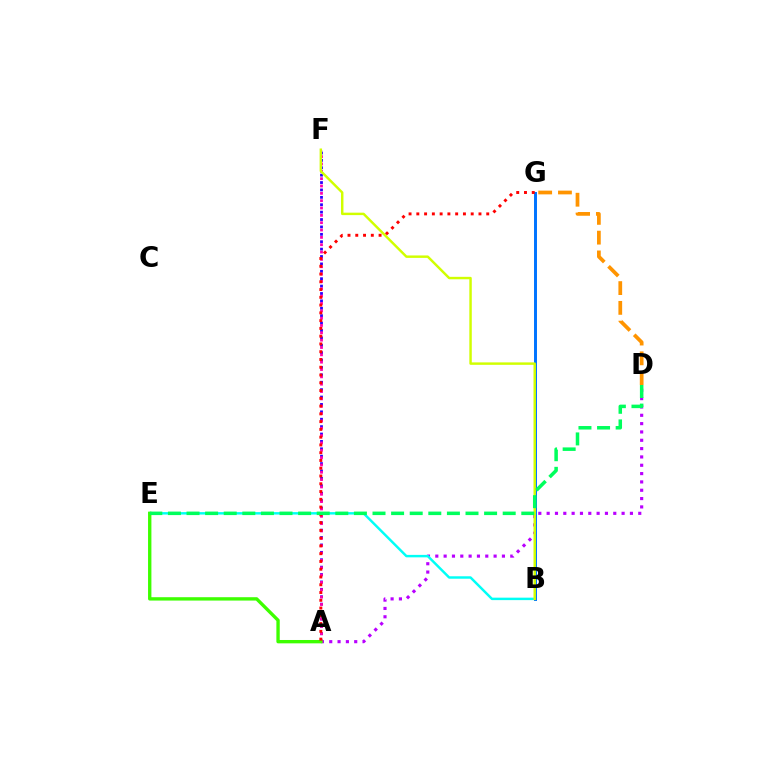{('A', 'F'): [{'color': '#2500ff', 'line_style': 'dotted', 'thickness': 2.01}, {'color': '#ff00ac', 'line_style': 'dotted', 'thickness': 1.99}], ('A', 'D'): [{'color': '#b900ff', 'line_style': 'dotted', 'thickness': 2.26}], ('D', 'G'): [{'color': '#ff9400', 'line_style': 'dashed', 'thickness': 2.69}], ('B', 'E'): [{'color': '#00fff6', 'line_style': 'solid', 'thickness': 1.77}], ('B', 'G'): [{'color': '#0074ff', 'line_style': 'solid', 'thickness': 2.13}], ('A', 'E'): [{'color': '#3dff00', 'line_style': 'solid', 'thickness': 2.42}], ('B', 'F'): [{'color': '#d1ff00', 'line_style': 'solid', 'thickness': 1.76}], ('A', 'G'): [{'color': '#ff0000', 'line_style': 'dotted', 'thickness': 2.11}], ('D', 'E'): [{'color': '#00ff5c', 'line_style': 'dashed', 'thickness': 2.53}]}